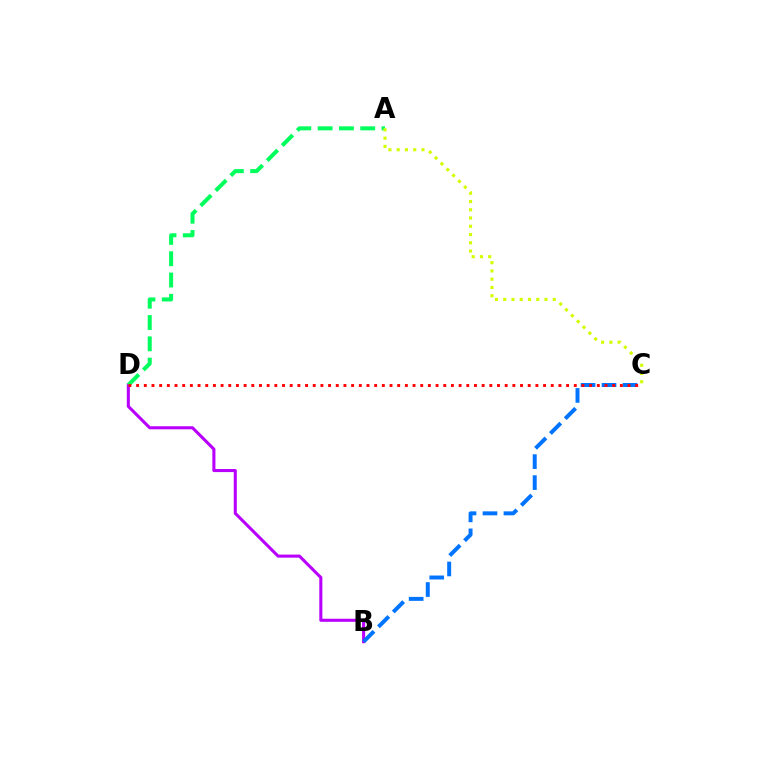{('B', 'D'): [{'color': '#b900ff', 'line_style': 'solid', 'thickness': 2.21}], ('A', 'D'): [{'color': '#00ff5c', 'line_style': 'dashed', 'thickness': 2.89}], ('B', 'C'): [{'color': '#0074ff', 'line_style': 'dashed', 'thickness': 2.85}], ('C', 'D'): [{'color': '#ff0000', 'line_style': 'dotted', 'thickness': 2.09}], ('A', 'C'): [{'color': '#d1ff00', 'line_style': 'dotted', 'thickness': 2.24}]}